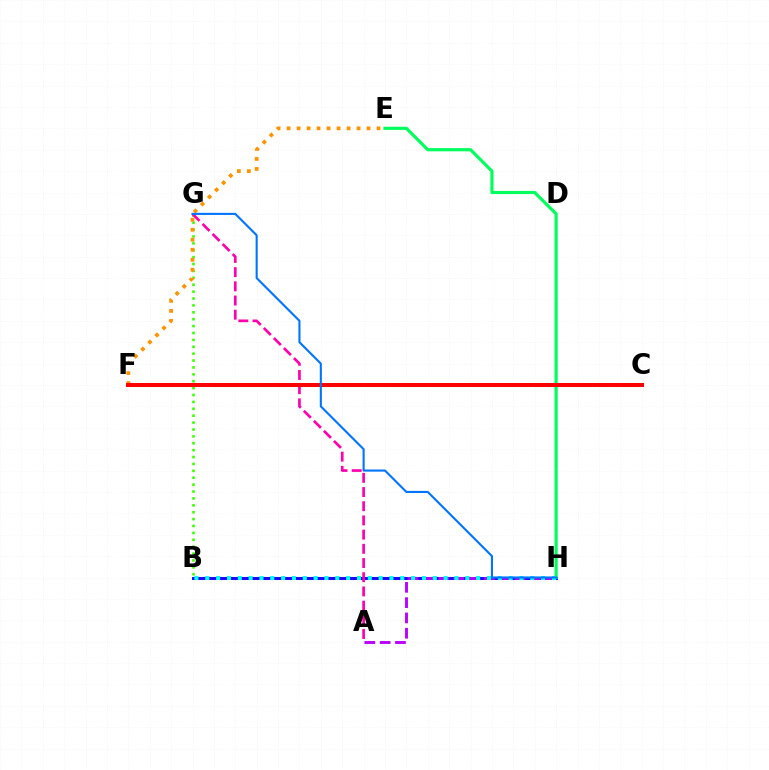{('B', 'H'): [{'color': '#2500ff', 'line_style': 'solid', 'thickness': 2.19}, {'color': '#00fff6', 'line_style': 'dotted', 'thickness': 2.94}], ('C', 'F'): [{'color': '#d1ff00', 'line_style': 'dashed', 'thickness': 2.2}, {'color': '#ff0000', 'line_style': 'solid', 'thickness': 2.89}], ('B', 'G'): [{'color': '#3dff00', 'line_style': 'dotted', 'thickness': 1.87}], ('E', 'F'): [{'color': '#ff9400', 'line_style': 'dotted', 'thickness': 2.72}], ('A', 'G'): [{'color': '#ff00ac', 'line_style': 'dashed', 'thickness': 1.93}], ('E', 'H'): [{'color': '#00ff5c', 'line_style': 'solid', 'thickness': 2.28}], ('A', 'H'): [{'color': '#b900ff', 'line_style': 'dashed', 'thickness': 2.08}], ('G', 'H'): [{'color': '#0074ff', 'line_style': 'solid', 'thickness': 1.51}]}